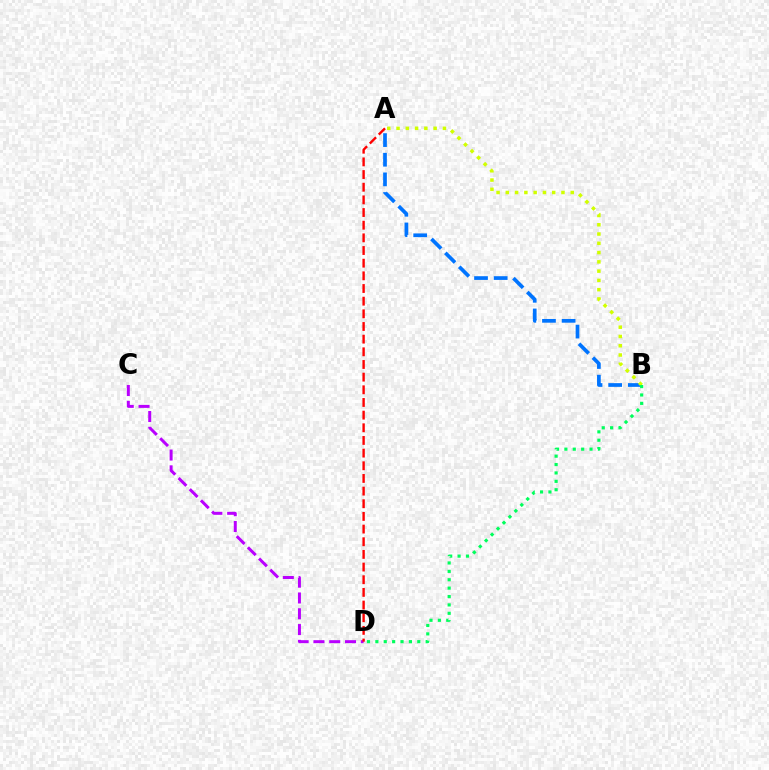{('A', 'B'): [{'color': '#0074ff', 'line_style': 'dashed', 'thickness': 2.67}, {'color': '#d1ff00', 'line_style': 'dotted', 'thickness': 2.52}], ('B', 'D'): [{'color': '#00ff5c', 'line_style': 'dotted', 'thickness': 2.28}], ('C', 'D'): [{'color': '#b900ff', 'line_style': 'dashed', 'thickness': 2.15}], ('A', 'D'): [{'color': '#ff0000', 'line_style': 'dashed', 'thickness': 1.72}]}